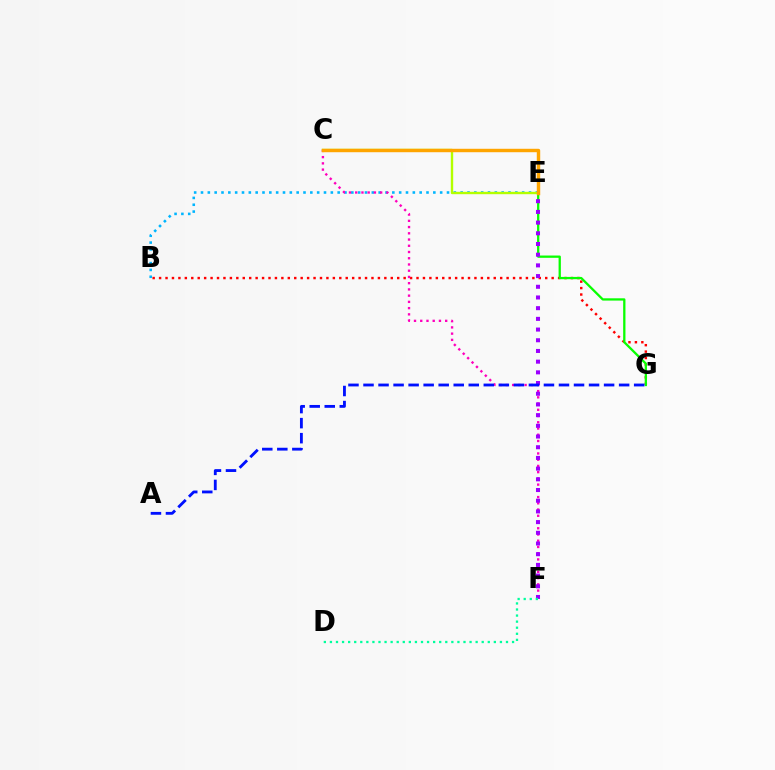{('B', 'G'): [{'color': '#ff0000', 'line_style': 'dotted', 'thickness': 1.75}], ('B', 'E'): [{'color': '#00b5ff', 'line_style': 'dotted', 'thickness': 1.86}], ('C', 'F'): [{'color': '#ff00bd', 'line_style': 'dotted', 'thickness': 1.69}], ('E', 'G'): [{'color': '#08ff00', 'line_style': 'solid', 'thickness': 1.65}], ('E', 'F'): [{'color': '#9b00ff', 'line_style': 'dotted', 'thickness': 2.91}], ('A', 'G'): [{'color': '#0010ff', 'line_style': 'dashed', 'thickness': 2.04}], ('C', 'E'): [{'color': '#b3ff00', 'line_style': 'solid', 'thickness': 1.72}, {'color': '#ffa500', 'line_style': 'solid', 'thickness': 2.47}], ('D', 'F'): [{'color': '#00ff9d', 'line_style': 'dotted', 'thickness': 1.65}]}